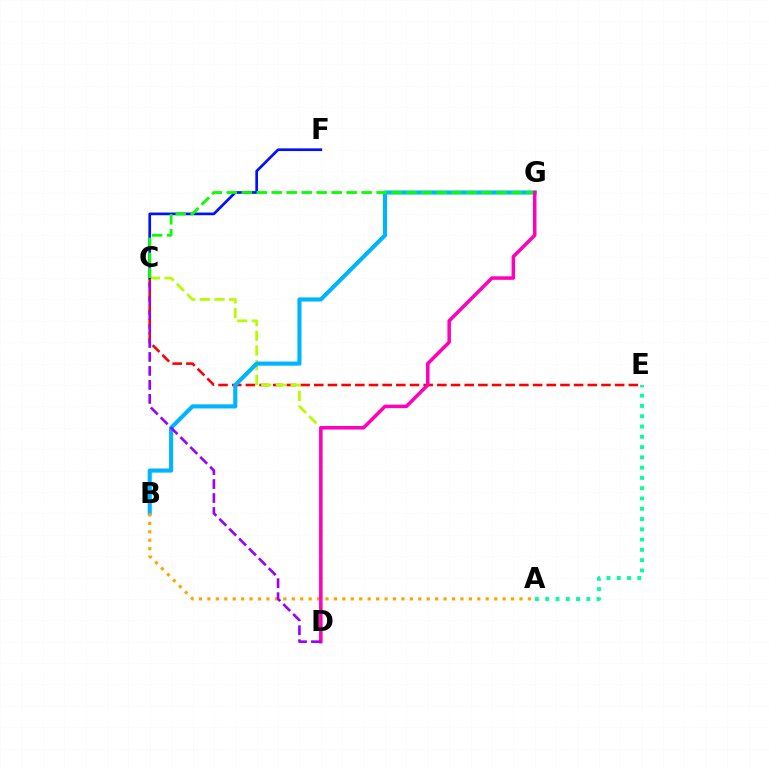{('C', 'E'): [{'color': '#ff0000', 'line_style': 'dashed', 'thickness': 1.86}], ('C', 'D'): [{'color': '#b3ff00', 'line_style': 'dashed', 'thickness': 2.0}, {'color': '#9b00ff', 'line_style': 'dashed', 'thickness': 1.9}], ('B', 'G'): [{'color': '#00b5ff', 'line_style': 'solid', 'thickness': 2.96}], ('C', 'F'): [{'color': '#0010ff', 'line_style': 'solid', 'thickness': 1.93}], ('C', 'G'): [{'color': '#08ff00', 'line_style': 'dashed', 'thickness': 2.04}], ('A', 'E'): [{'color': '#00ff9d', 'line_style': 'dotted', 'thickness': 2.79}], ('A', 'B'): [{'color': '#ffa500', 'line_style': 'dotted', 'thickness': 2.29}], ('D', 'G'): [{'color': '#ff00bd', 'line_style': 'solid', 'thickness': 2.53}]}